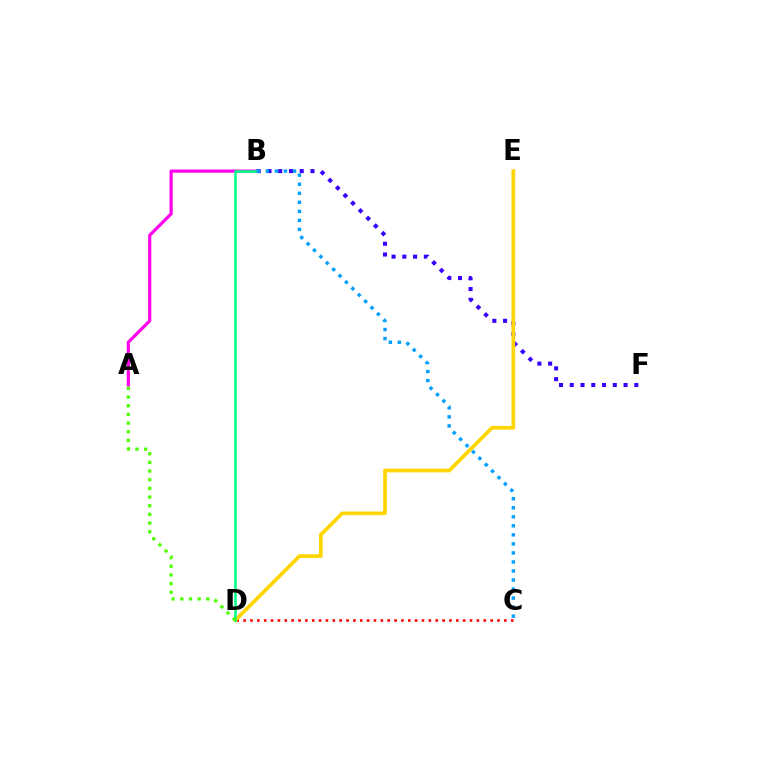{('C', 'D'): [{'color': '#ff0000', 'line_style': 'dotted', 'thickness': 1.86}], ('A', 'B'): [{'color': '#ff00ed', 'line_style': 'solid', 'thickness': 2.28}], ('B', 'F'): [{'color': '#3700ff', 'line_style': 'dotted', 'thickness': 2.92}], ('D', 'E'): [{'color': '#ffd500', 'line_style': 'solid', 'thickness': 2.65}], ('B', 'D'): [{'color': '#00ff86', 'line_style': 'solid', 'thickness': 1.83}], ('A', 'D'): [{'color': '#4fff00', 'line_style': 'dotted', 'thickness': 2.36}], ('B', 'C'): [{'color': '#009eff', 'line_style': 'dotted', 'thickness': 2.45}]}